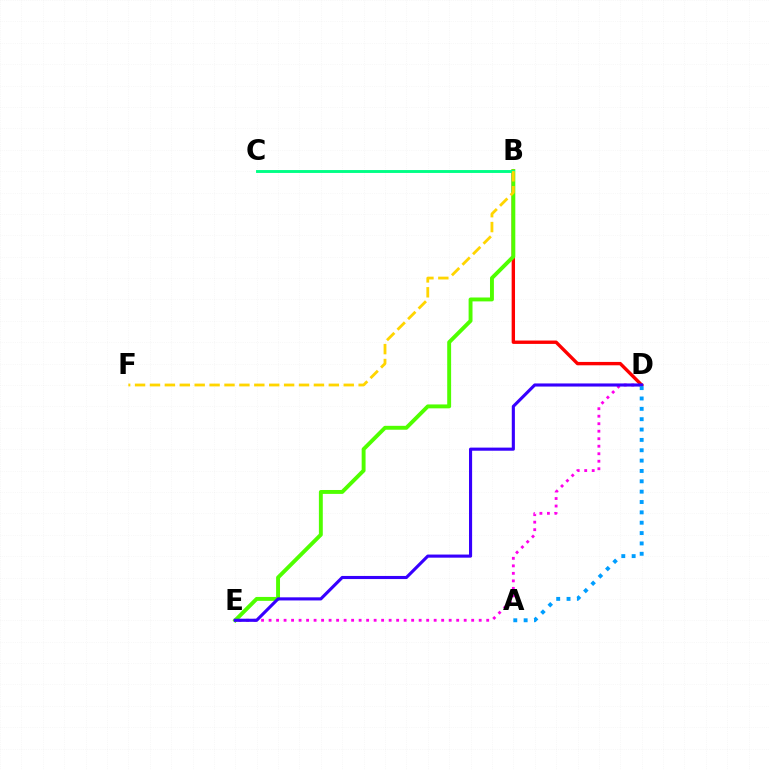{('D', 'E'): [{'color': '#ff00ed', 'line_style': 'dotted', 'thickness': 2.04}, {'color': '#3700ff', 'line_style': 'solid', 'thickness': 2.24}], ('B', 'D'): [{'color': '#ff0000', 'line_style': 'solid', 'thickness': 2.43}], ('B', 'E'): [{'color': '#4fff00', 'line_style': 'solid', 'thickness': 2.81}], ('B', 'C'): [{'color': '#00ff86', 'line_style': 'solid', 'thickness': 2.09}], ('A', 'D'): [{'color': '#009eff', 'line_style': 'dotted', 'thickness': 2.81}], ('B', 'F'): [{'color': '#ffd500', 'line_style': 'dashed', 'thickness': 2.02}]}